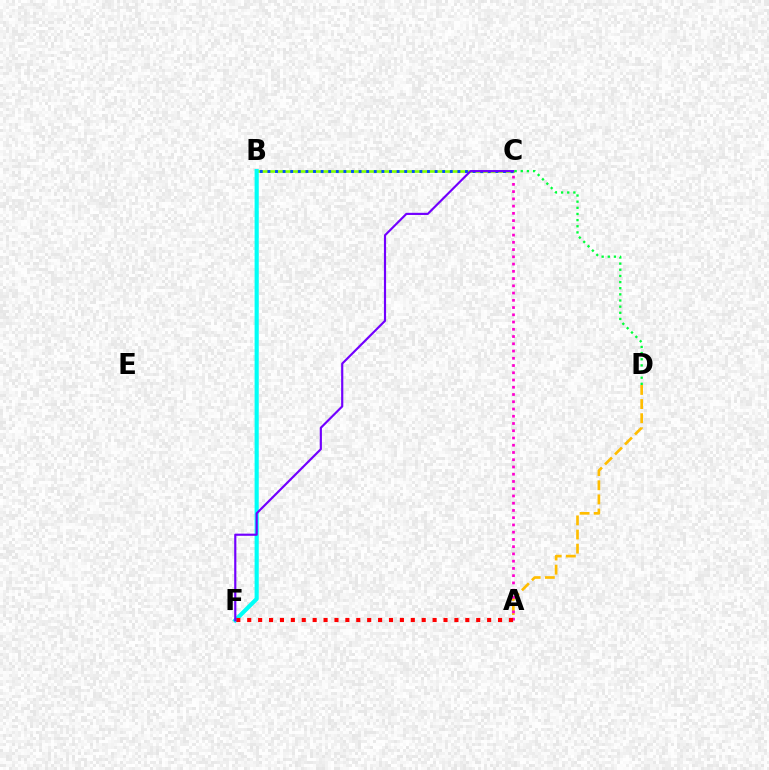{('A', 'D'): [{'color': '#ffbd00', 'line_style': 'dashed', 'thickness': 1.92}], ('B', 'C'): [{'color': '#84ff00', 'line_style': 'solid', 'thickness': 1.92}, {'color': '#004bff', 'line_style': 'dotted', 'thickness': 2.06}], ('B', 'F'): [{'color': '#00fff6', 'line_style': 'solid', 'thickness': 2.98}], ('A', 'C'): [{'color': '#ff00cf', 'line_style': 'dotted', 'thickness': 1.97}], ('A', 'F'): [{'color': '#ff0000', 'line_style': 'dotted', 'thickness': 2.96}], ('C', 'F'): [{'color': '#7200ff', 'line_style': 'solid', 'thickness': 1.56}], ('C', 'D'): [{'color': '#00ff39', 'line_style': 'dotted', 'thickness': 1.67}]}